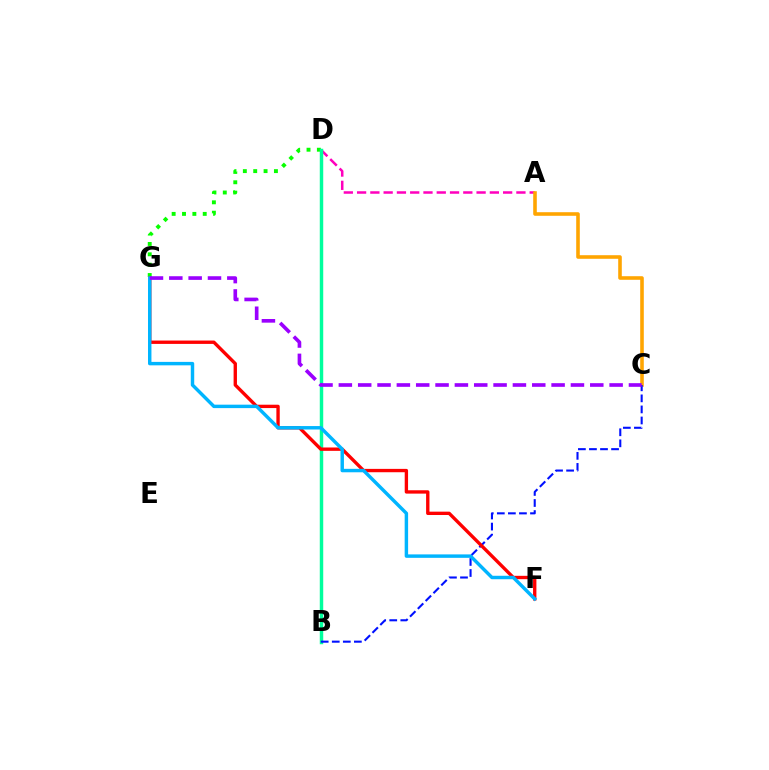{('B', 'D'): [{'color': '#b3ff00', 'line_style': 'dotted', 'thickness': 2.11}, {'color': '#00ff9d', 'line_style': 'solid', 'thickness': 2.49}], ('A', 'D'): [{'color': '#ff00bd', 'line_style': 'dashed', 'thickness': 1.8}], ('D', 'G'): [{'color': '#08ff00', 'line_style': 'dotted', 'thickness': 2.82}], ('A', 'C'): [{'color': '#ffa500', 'line_style': 'solid', 'thickness': 2.58}], ('B', 'C'): [{'color': '#0010ff', 'line_style': 'dashed', 'thickness': 1.5}], ('F', 'G'): [{'color': '#ff0000', 'line_style': 'solid', 'thickness': 2.42}, {'color': '#00b5ff', 'line_style': 'solid', 'thickness': 2.48}], ('C', 'G'): [{'color': '#9b00ff', 'line_style': 'dashed', 'thickness': 2.63}]}